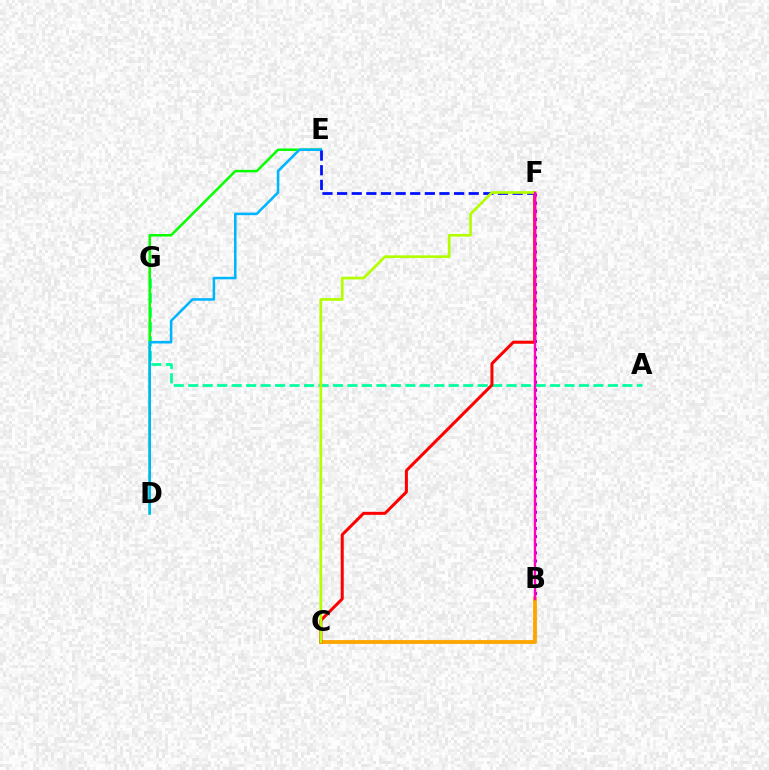{('A', 'G'): [{'color': '#00ff9d', 'line_style': 'dashed', 'thickness': 1.97}], ('D', 'E'): [{'color': '#08ff00', 'line_style': 'solid', 'thickness': 1.82}, {'color': '#00b5ff', 'line_style': 'solid', 'thickness': 1.85}], ('B', 'C'): [{'color': '#ffa500', 'line_style': 'solid', 'thickness': 2.75}], ('E', 'F'): [{'color': '#0010ff', 'line_style': 'dashed', 'thickness': 1.99}], ('B', 'F'): [{'color': '#9b00ff', 'line_style': 'dotted', 'thickness': 2.21}, {'color': '#ff00bd', 'line_style': 'solid', 'thickness': 1.71}], ('C', 'F'): [{'color': '#ff0000', 'line_style': 'solid', 'thickness': 2.18}, {'color': '#b3ff00', 'line_style': 'solid', 'thickness': 1.95}]}